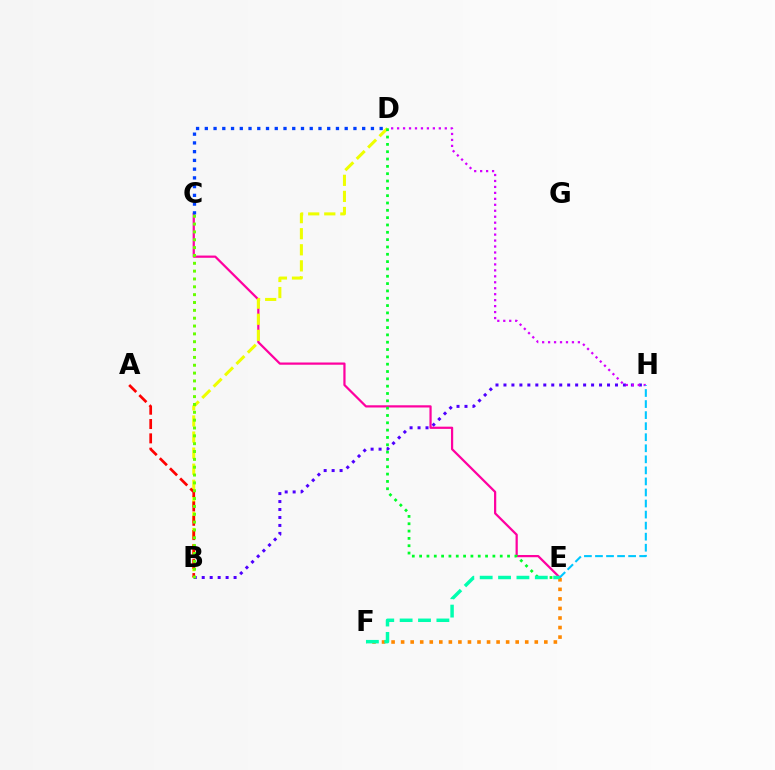{('C', 'E'): [{'color': '#ff00a0', 'line_style': 'solid', 'thickness': 1.6}], ('B', 'H'): [{'color': '#4f00ff', 'line_style': 'dotted', 'thickness': 2.16}], ('B', 'D'): [{'color': '#eeff00', 'line_style': 'dashed', 'thickness': 2.18}], ('A', 'B'): [{'color': '#ff0000', 'line_style': 'dashed', 'thickness': 1.95}], ('C', 'D'): [{'color': '#003fff', 'line_style': 'dotted', 'thickness': 2.38}], ('D', 'E'): [{'color': '#00ff27', 'line_style': 'dotted', 'thickness': 1.99}], ('B', 'C'): [{'color': '#66ff00', 'line_style': 'dotted', 'thickness': 2.13}], ('E', 'F'): [{'color': '#ff8800', 'line_style': 'dotted', 'thickness': 2.59}, {'color': '#00ffaf', 'line_style': 'dashed', 'thickness': 2.5}], ('D', 'H'): [{'color': '#d600ff', 'line_style': 'dotted', 'thickness': 1.62}], ('E', 'H'): [{'color': '#00c7ff', 'line_style': 'dashed', 'thickness': 1.5}]}